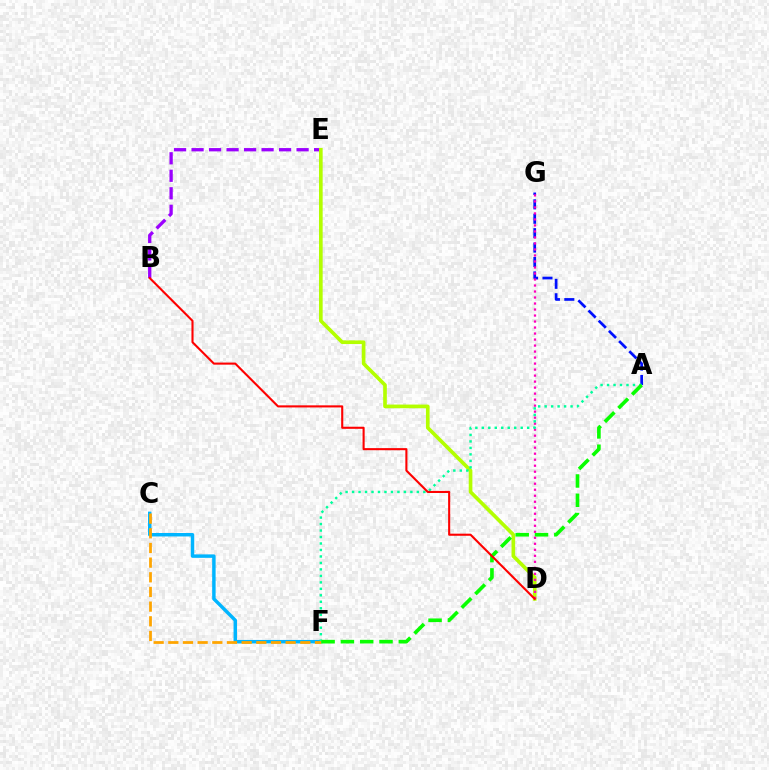{('A', 'G'): [{'color': '#0010ff', 'line_style': 'dashed', 'thickness': 1.96}], ('C', 'F'): [{'color': '#00b5ff', 'line_style': 'solid', 'thickness': 2.49}, {'color': '#ffa500', 'line_style': 'dashed', 'thickness': 1.99}], ('B', 'E'): [{'color': '#9b00ff', 'line_style': 'dashed', 'thickness': 2.38}], ('D', 'E'): [{'color': '#b3ff00', 'line_style': 'solid', 'thickness': 2.63}], ('D', 'G'): [{'color': '#ff00bd', 'line_style': 'dotted', 'thickness': 1.63}], ('A', 'F'): [{'color': '#00ff9d', 'line_style': 'dotted', 'thickness': 1.76}, {'color': '#08ff00', 'line_style': 'dashed', 'thickness': 2.62}], ('B', 'D'): [{'color': '#ff0000', 'line_style': 'solid', 'thickness': 1.51}]}